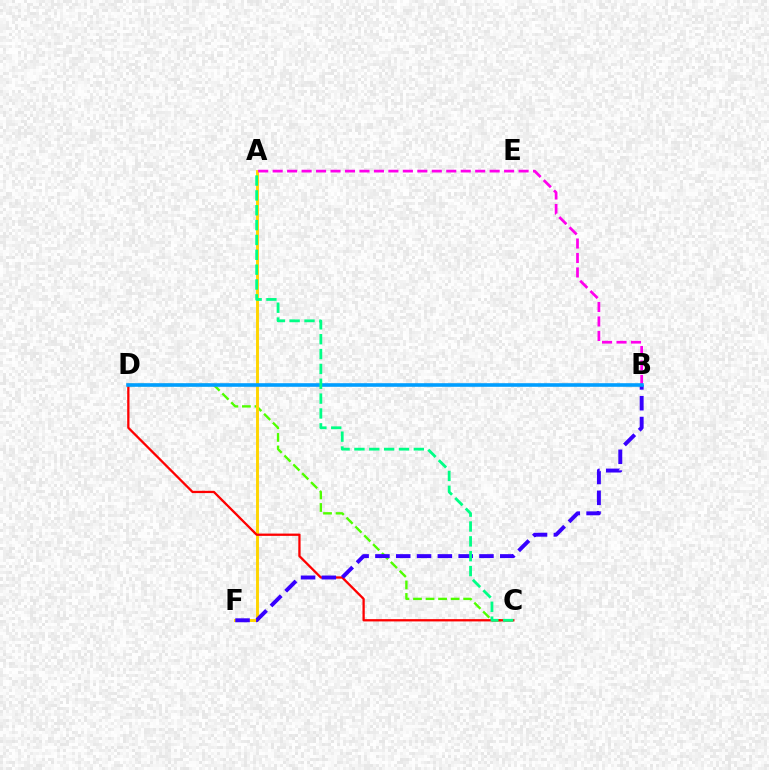{('C', 'D'): [{'color': '#4fff00', 'line_style': 'dashed', 'thickness': 1.7}, {'color': '#ff0000', 'line_style': 'solid', 'thickness': 1.65}], ('A', 'F'): [{'color': '#ffd500', 'line_style': 'solid', 'thickness': 2.1}], ('A', 'B'): [{'color': '#ff00ed', 'line_style': 'dashed', 'thickness': 1.97}], ('B', 'F'): [{'color': '#3700ff', 'line_style': 'dashed', 'thickness': 2.83}], ('B', 'D'): [{'color': '#009eff', 'line_style': 'solid', 'thickness': 2.59}], ('A', 'C'): [{'color': '#00ff86', 'line_style': 'dashed', 'thickness': 2.02}]}